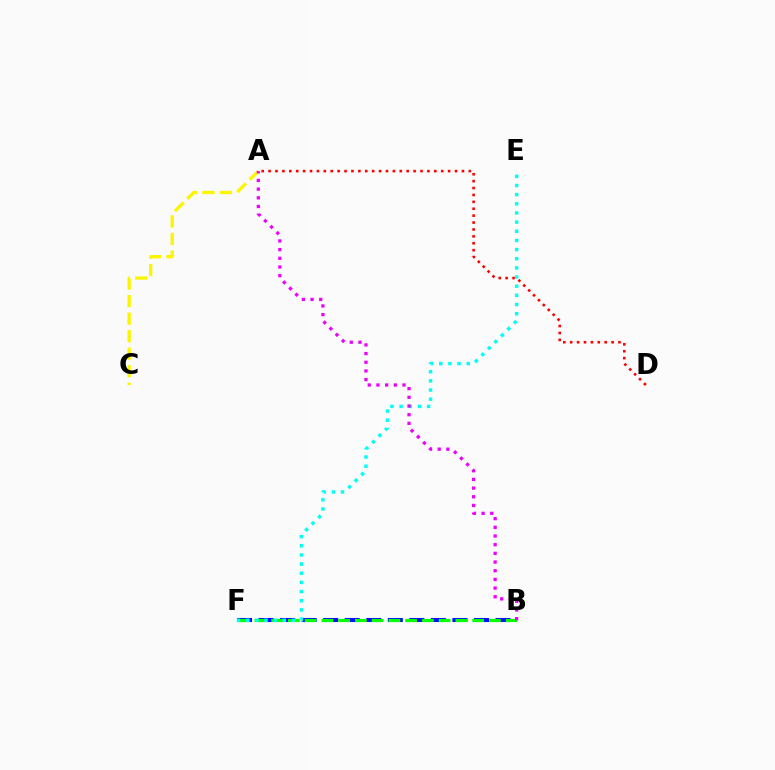{('B', 'F'): [{'color': '#0010ff', 'line_style': 'dashed', 'thickness': 2.93}, {'color': '#08ff00', 'line_style': 'dashed', 'thickness': 2.28}], ('E', 'F'): [{'color': '#00fff6', 'line_style': 'dotted', 'thickness': 2.49}], ('A', 'C'): [{'color': '#fcf500', 'line_style': 'dashed', 'thickness': 2.38}], ('A', 'B'): [{'color': '#ee00ff', 'line_style': 'dotted', 'thickness': 2.36}], ('A', 'D'): [{'color': '#ff0000', 'line_style': 'dotted', 'thickness': 1.88}]}